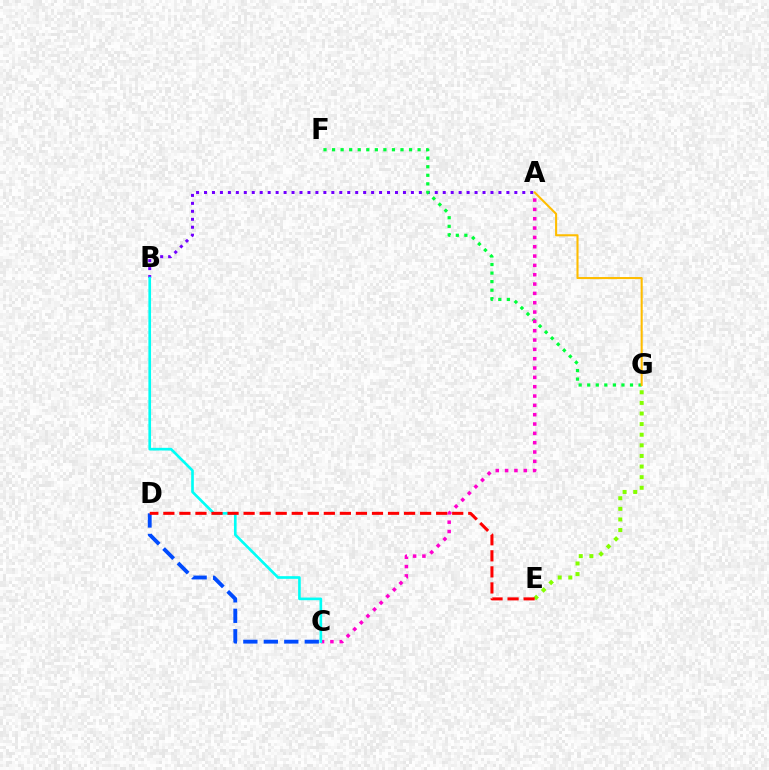{('A', 'B'): [{'color': '#7200ff', 'line_style': 'dotted', 'thickness': 2.16}], ('E', 'G'): [{'color': '#84ff00', 'line_style': 'dotted', 'thickness': 2.88}], ('F', 'G'): [{'color': '#00ff39', 'line_style': 'dotted', 'thickness': 2.32}], ('C', 'D'): [{'color': '#004bff', 'line_style': 'dashed', 'thickness': 2.78}], ('A', 'G'): [{'color': '#ffbd00', 'line_style': 'solid', 'thickness': 1.5}], ('A', 'C'): [{'color': '#ff00cf', 'line_style': 'dotted', 'thickness': 2.54}], ('B', 'C'): [{'color': '#00fff6', 'line_style': 'solid', 'thickness': 1.92}], ('D', 'E'): [{'color': '#ff0000', 'line_style': 'dashed', 'thickness': 2.18}]}